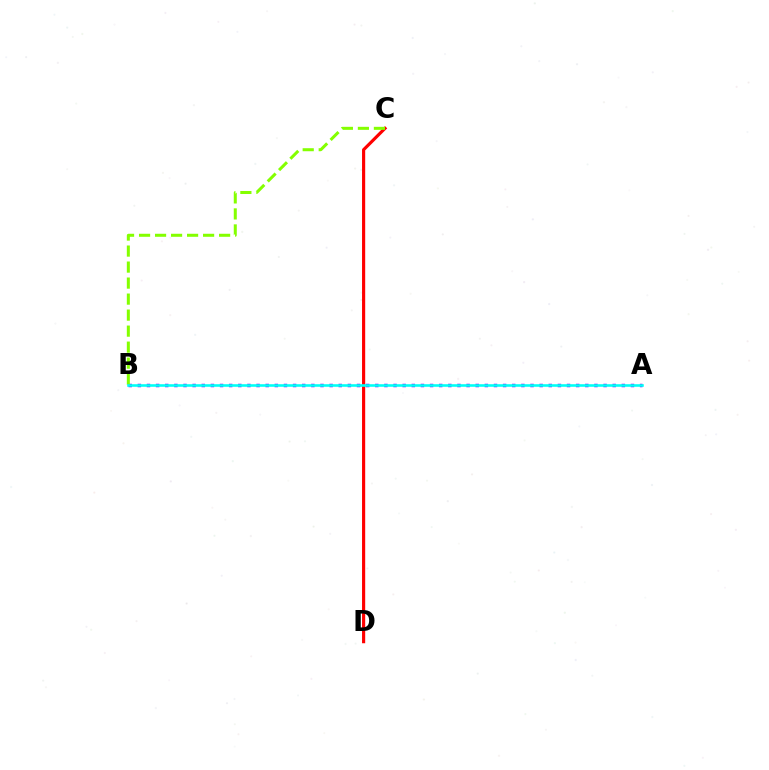{('C', 'D'): [{'color': '#ff0000', 'line_style': 'solid', 'thickness': 2.27}], ('A', 'B'): [{'color': '#7200ff', 'line_style': 'dotted', 'thickness': 2.48}, {'color': '#00fff6', 'line_style': 'solid', 'thickness': 1.86}], ('B', 'C'): [{'color': '#84ff00', 'line_style': 'dashed', 'thickness': 2.18}]}